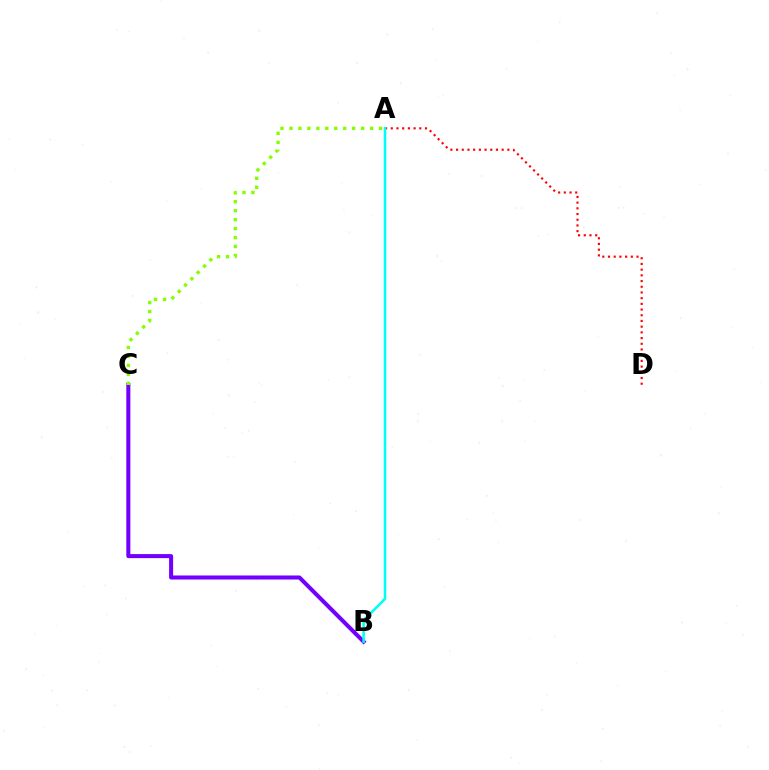{('B', 'C'): [{'color': '#7200ff', 'line_style': 'solid', 'thickness': 2.91}], ('A', 'C'): [{'color': '#84ff00', 'line_style': 'dotted', 'thickness': 2.44}], ('A', 'D'): [{'color': '#ff0000', 'line_style': 'dotted', 'thickness': 1.55}], ('A', 'B'): [{'color': '#00fff6', 'line_style': 'solid', 'thickness': 1.85}]}